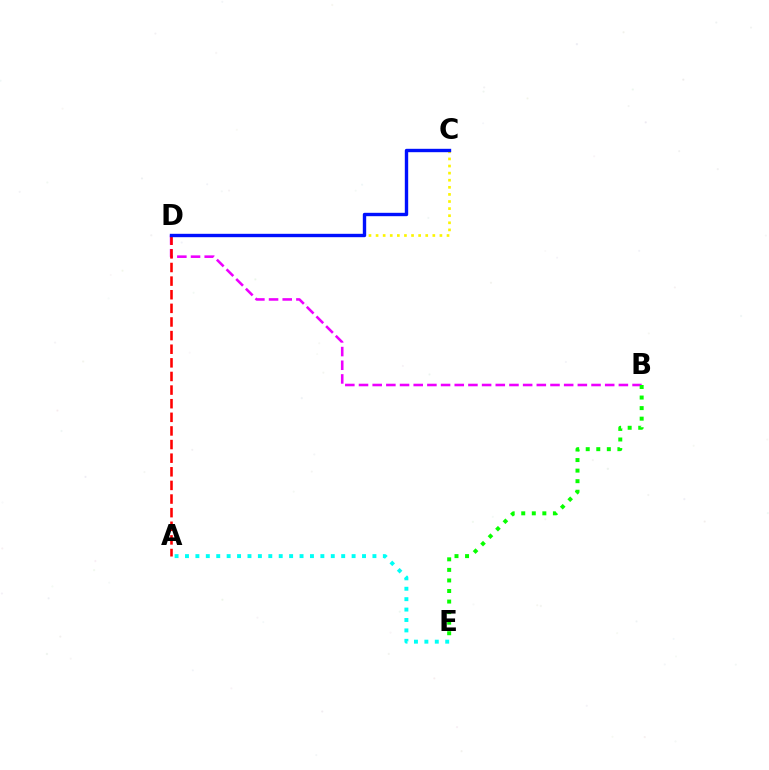{('B', 'D'): [{'color': '#ee00ff', 'line_style': 'dashed', 'thickness': 1.86}], ('A', 'D'): [{'color': '#ff0000', 'line_style': 'dashed', 'thickness': 1.85}], ('C', 'D'): [{'color': '#fcf500', 'line_style': 'dotted', 'thickness': 1.93}, {'color': '#0010ff', 'line_style': 'solid', 'thickness': 2.44}], ('B', 'E'): [{'color': '#08ff00', 'line_style': 'dotted', 'thickness': 2.87}], ('A', 'E'): [{'color': '#00fff6', 'line_style': 'dotted', 'thickness': 2.83}]}